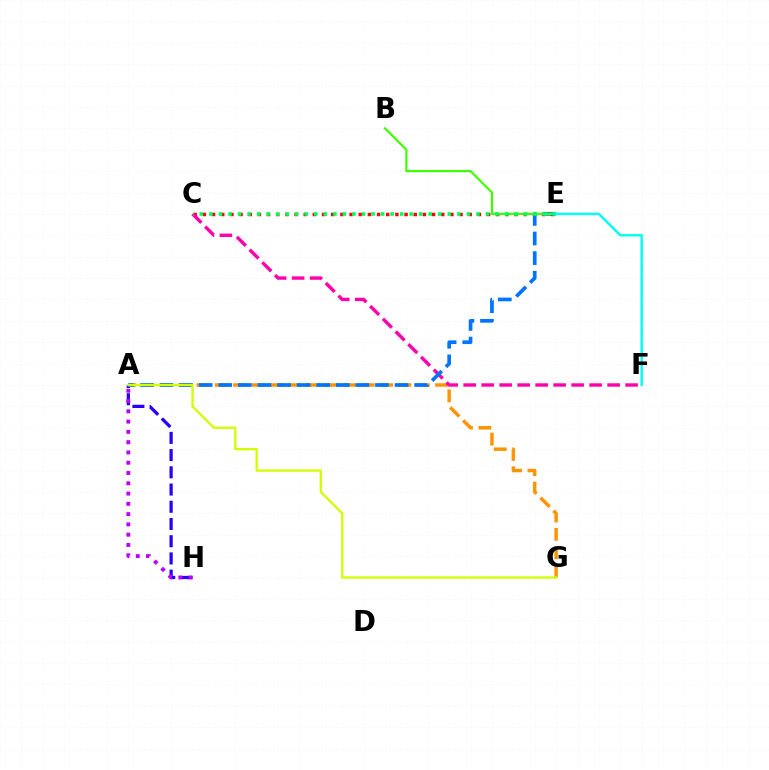{('C', 'E'): [{'color': '#ff0000', 'line_style': 'dotted', 'thickness': 2.49}, {'color': '#00ff5c', 'line_style': 'dotted', 'thickness': 2.59}], ('A', 'H'): [{'color': '#2500ff', 'line_style': 'dashed', 'thickness': 2.34}, {'color': '#b900ff', 'line_style': 'dotted', 'thickness': 2.79}], ('A', 'G'): [{'color': '#ff9400', 'line_style': 'dashed', 'thickness': 2.49}, {'color': '#d1ff00', 'line_style': 'solid', 'thickness': 1.67}], ('C', 'F'): [{'color': '#ff00ac', 'line_style': 'dashed', 'thickness': 2.44}], ('A', 'E'): [{'color': '#0074ff', 'line_style': 'dashed', 'thickness': 2.66}], ('B', 'E'): [{'color': '#3dff00', 'line_style': 'solid', 'thickness': 1.57}], ('E', 'F'): [{'color': '#00fff6', 'line_style': 'solid', 'thickness': 1.76}]}